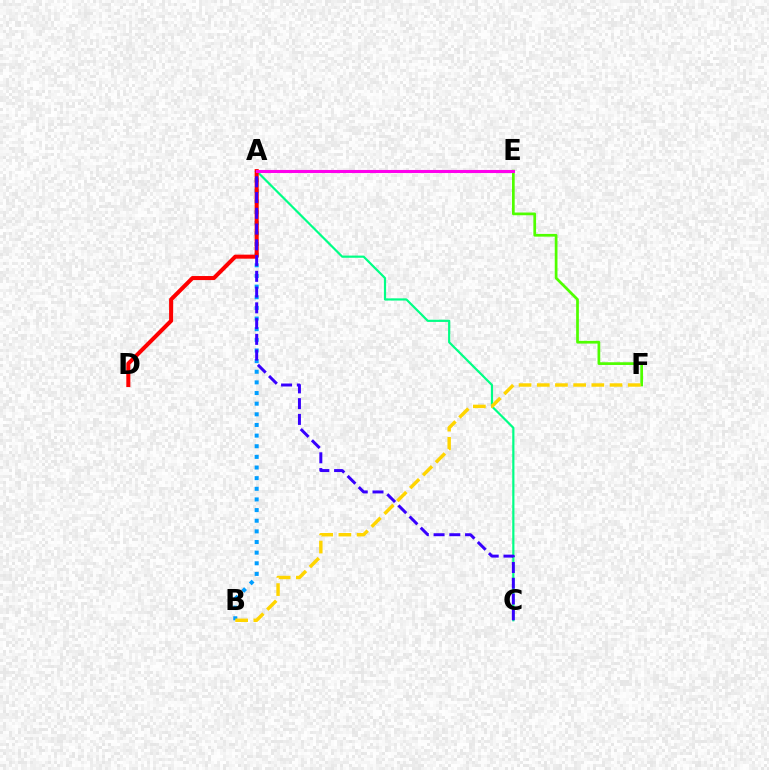{('E', 'F'): [{'color': '#4fff00', 'line_style': 'solid', 'thickness': 1.96}], ('A', 'B'): [{'color': '#009eff', 'line_style': 'dotted', 'thickness': 2.89}], ('A', 'C'): [{'color': '#00ff86', 'line_style': 'solid', 'thickness': 1.58}, {'color': '#3700ff', 'line_style': 'dashed', 'thickness': 2.14}], ('B', 'F'): [{'color': '#ffd500', 'line_style': 'dashed', 'thickness': 2.47}], ('A', 'D'): [{'color': '#ff0000', 'line_style': 'solid', 'thickness': 2.91}], ('A', 'E'): [{'color': '#ff00ed', 'line_style': 'solid', 'thickness': 2.22}]}